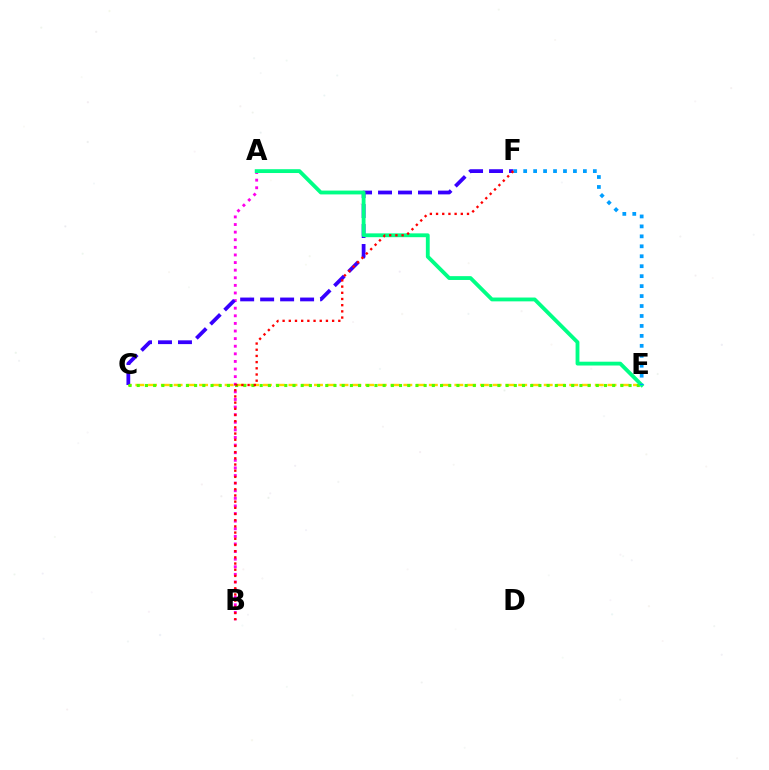{('C', 'E'): [{'color': '#ffd500', 'line_style': 'dashed', 'thickness': 1.73}, {'color': '#4fff00', 'line_style': 'dotted', 'thickness': 2.23}], ('A', 'B'): [{'color': '#ff00ed', 'line_style': 'dotted', 'thickness': 2.07}], ('C', 'F'): [{'color': '#3700ff', 'line_style': 'dashed', 'thickness': 2.71}], ('A', 'E'): [{'color': '#00ff86', 'line_style': 'solid', 'thickness': 2.76}], ('E', 'F'): [{'color': '#009eff', 'line_style': 'dotted', 'thickness': 2.7}], ('B', 'F'): [{'color': '#ff0000', 'line_style': 'dotted', 'thickness': 1.68}]}